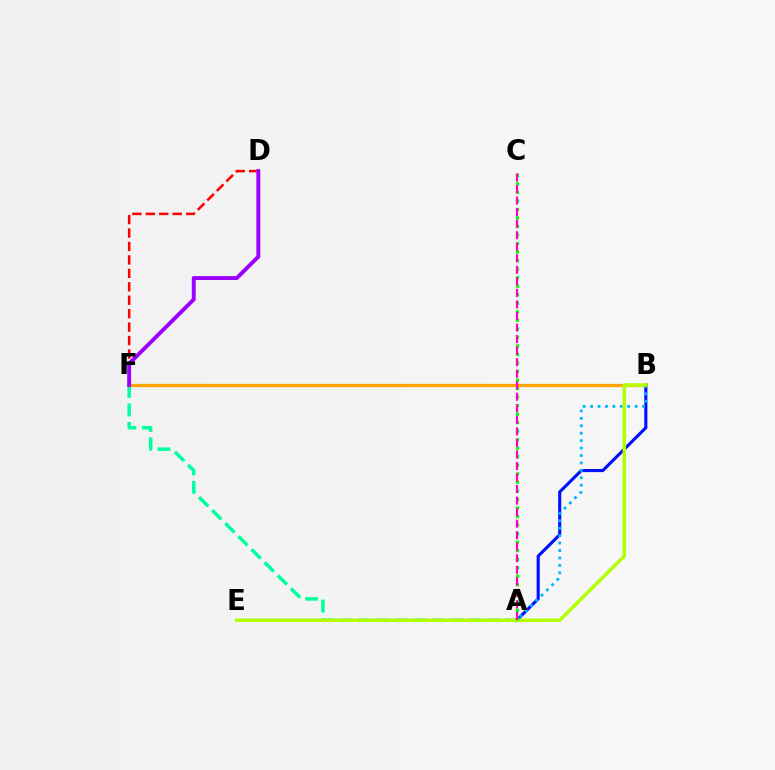{('B', 'F'): [{'color': '#ffa500', 'line_style': 'solid', 'thickness': 2.33}], ('A', 'B'): [{'color': '#0010ff', 'line_style': 'solid', 'thickness': 2.23}], ('A', 'F'): [{'color': '#00ff9d', 'line_style': 'dashed', 'thickness': 2.51}], ('B', 'E'): [{'color': '#00b5ff', 'line_style': 'dotted', 'thickness': 2.02}, {'color': '#b3ff00', 'line_style': 'solid', 'thickness': 2.48}], ('A', 'C'): [{'color': '#08ff00', 'line_style': 'dotted', 'thickness': 2.32}, {'color': '#ff00bd', 'line_style': 'dashed', 'thickness': 1.57}], ('D', 'F'): [{'color': '#ff0000', 'line_style': 'dashed', 'thickness': 1.83}, {'color': '#9b00ff', 'line_style': 'solid', 'thickness': 2.82}]}